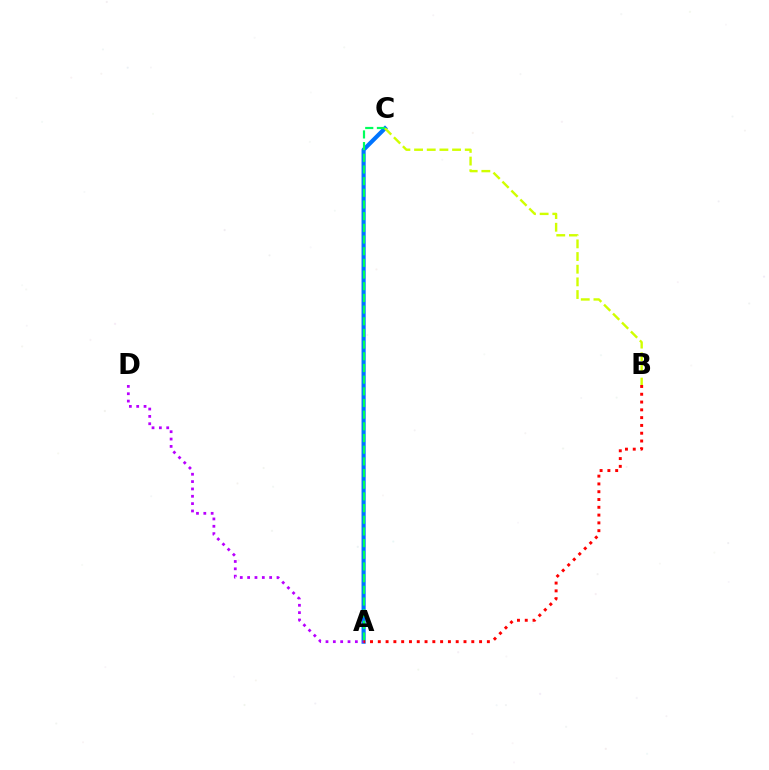{('A', 'C'): [{'color': '#0074ff', 'line_style': 'solid', 'thickness': 2.98}, {'color': '#00ff5c', 'line_style': 'dashed', 'thickness': 1.59}], ('A', 'D'): [{'color': '#b900ff', 'line_style': 'dotted', 'thickness': 1.99}], ('A', 'B'): [{'color': '#ff0000', 'line_style': 'dotted', 'thickness': 2.12}], ('B', 'C'): [{'color': '#d1ff00', 'line_style': 'dashed', 'thickness': 1.72}]}